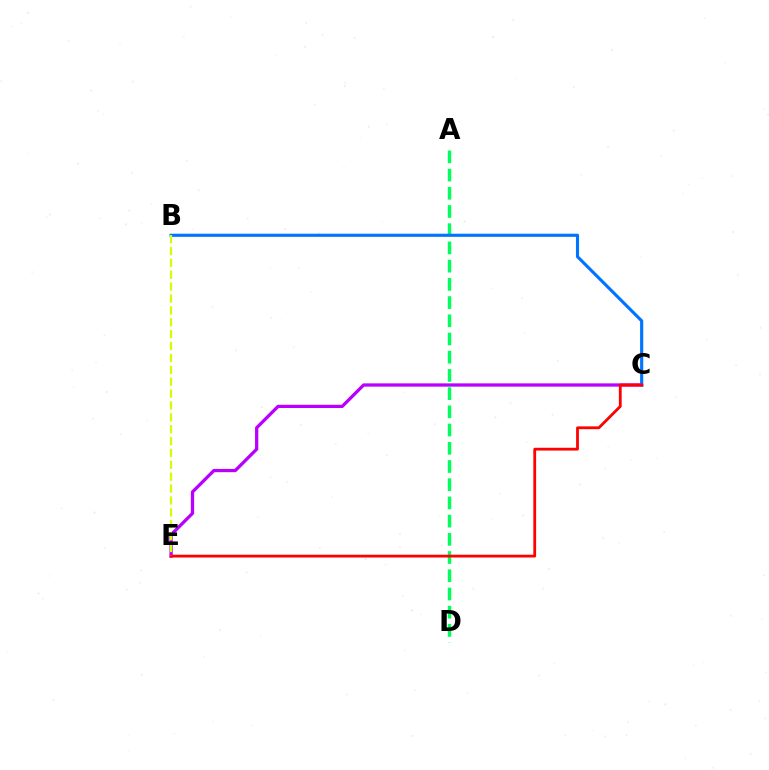{('C', 'E'): [{'color': '#b900ff', 'line_style': 'solid', 'thickness': 2.35}, {'color': '#ff0000', 'line_style': 'solid', 'thickness': 2.01}], ('A', 'D'): [{'color': '#00ff5c', 'line_style': 'dashed', 'thickness': 2.47}], ('B', 'C'): [{'color': '#0074ff', 'line_style': 'solid', 'thickness': 2.25}], ('B', 'E'): [{'color': '#d1ff00', 'line_style': 'dashed', 'thickness': 1.61}]}